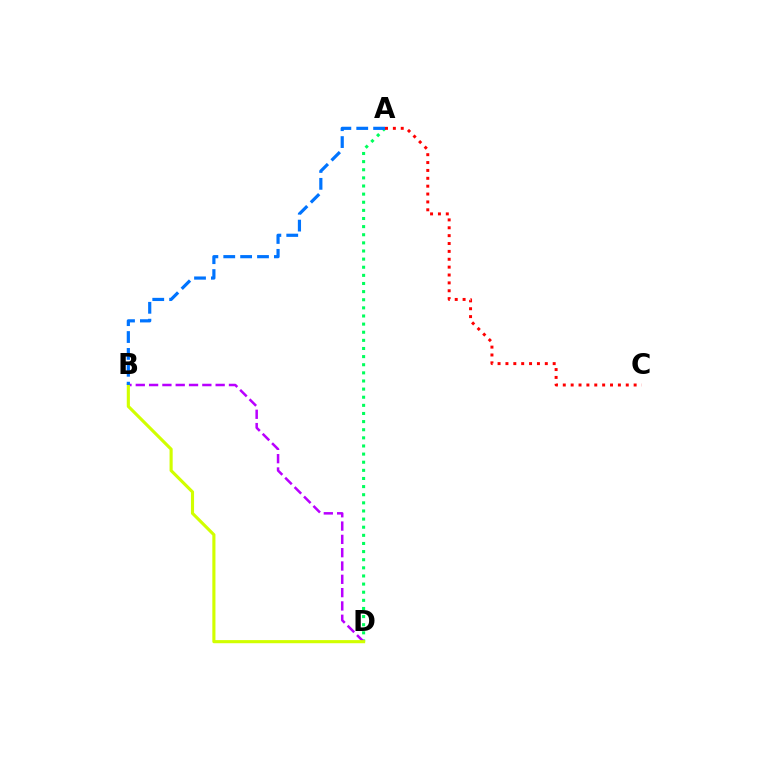{('A', 'D'): [{'color': '#00ff5c', 'line_style': 'dotted', 'thickness': 2.21}], ('A', 'C'): [{'color': '#ff0000', 'line_style': 'dotted', 'thickness': 2.14}], ('B', 'D'): [{'color': '#b900ff', 'line_style': 'dashed', 'thickness': 1.81}, {'color': '#d1ff00', 'line_style': 'solid', 'thickness': 2.25}], ('A', 'B'): [{'color': '#0074ff', 'line_style': 'dashed', 'thickness': 2.29}]}